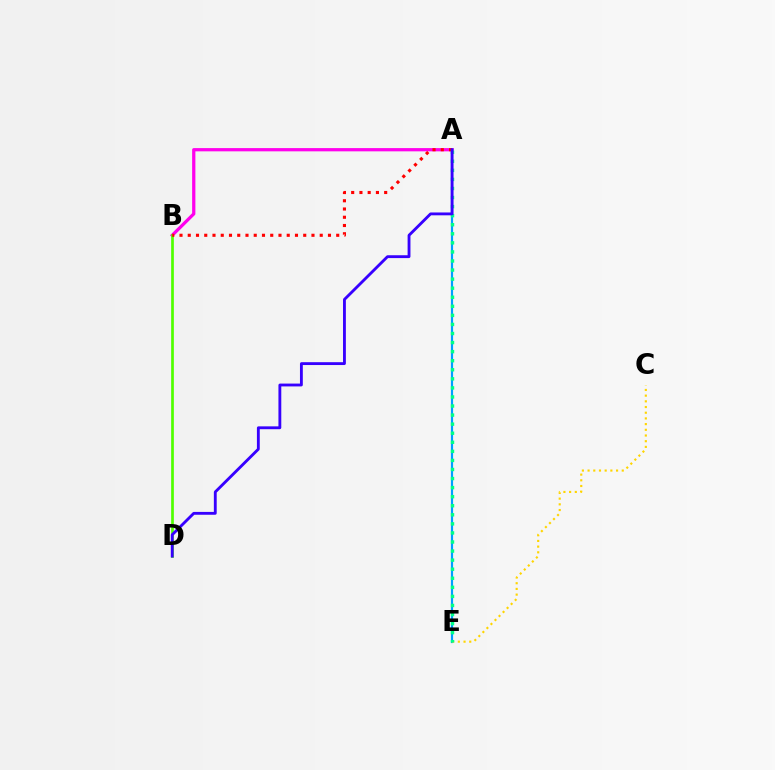{('A', 'B'): [{'color': '#ff00ed', 'line_style': 'solid', 'thickness': 2.33}, {'color': '#ff0000', 'line_style': 'dotted', 'thickness': 2.24}], ('A', 'E'): [{'color': '#009eff', 'line_style': 'solid', 'thickness': 1.57}, {'color': '#00ff86', 'line_style': 'dotted', 'thickness': 2.46}], ('C', 'E'): [{'color': '#ffd500', 'line_style': 'dotted', 'thickness': 1.55}], ('B', 'D'): [{'color': '#4fff00', 'line_style': 'solid', 'thickness': 1.95}], ('A', 'D'): [{'color': '#3700ff', 'line_style': 'solid', 'thickness': 2.05}]}